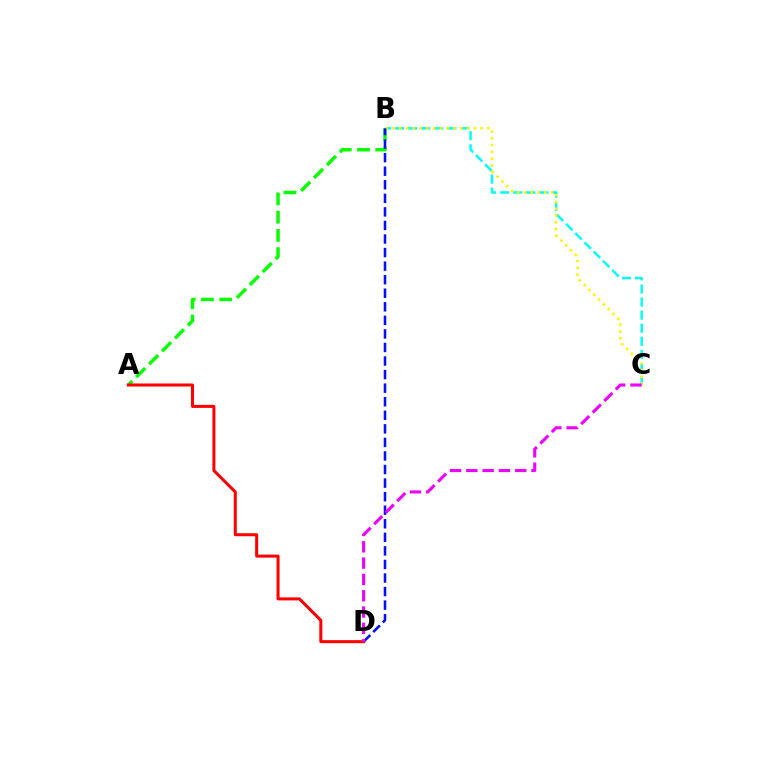{('B', 'C'): [{'color': '#00fff6', 'line_style': 'dashed', 'thickness': 1.77}, {'color': '#fcf500', 'line_style': 'dotted', 'thickness': 1.84}], ('A', 'B'): [{'color': '#08ff00', 'line_style': 'dashed', 'thickness': 2.48}], ('B', 'D'): [{'color': '#0010ff', 'line_style': 'dashed', 'thickness': 1.84}], ('A', 'D'): [{'color': '#ff0000', 'line_style': 'solid', 'thickness': 2.18}], ('C', 'D'): [{'color': '#ee00ff', 'line_style': 'dashed', 'thickness': 2.22}]}